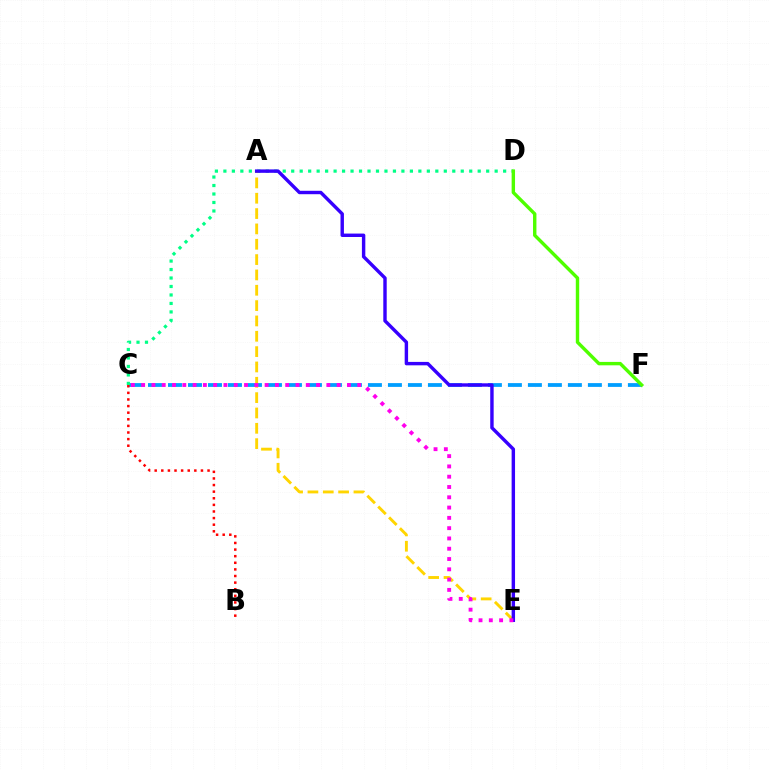{('C', 'F'): [{'color': '#009eff', 'line_style': 'dashed', 'thickness': 2.72}], ('C', 'D'): [{'color': '#00ff86', 'line_style': 'dotted', 'thickness': 2.3}], ('A', 'E'): [{'color': '#ffd500', 'line_style': 'dashed', 'thickness': 2.08}, {'color': '#3700ff', 'line_style': 'solid', 'thickness': 2.46}], ('C', 'E'): [{'color': '#ff00ed', 'line_style': 'dotted', 'thickness': 2.8}], ('B', 'C'): [{'color': '#ff0000', 'line_style': 'dotted', 'thickness': 1.8}], ('D', 'F'): [{'color': '#4fff00', 'line_style': 'solid', 'thickness': 2.45}]}